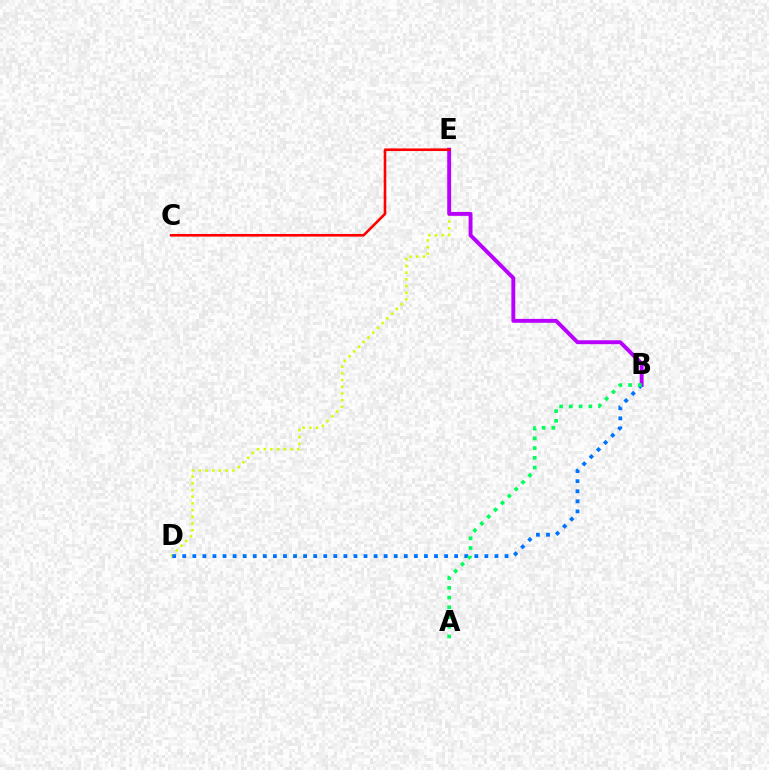{('D', 'E'): [{'color': '#d1ff00', 'line_style': 'dotted', 'thickness': 1.82}], ('B', 'E'): [{'color': '#b900ff', 'line_style': 'solid', 'thickness': 2.81}], ('B', 'D'): [{'color': '#0074ff', 'line_style': 'dotted', 'thickness': 2.74}], ('A', 'B'): [{'color': '#00ff5c', 'line_style': 'dotted', 'thickness': 2.64}], ('C', 'E'): [{'color': '#ff0000', 'line_style': 'solid', 'thickness': 1.88}]}